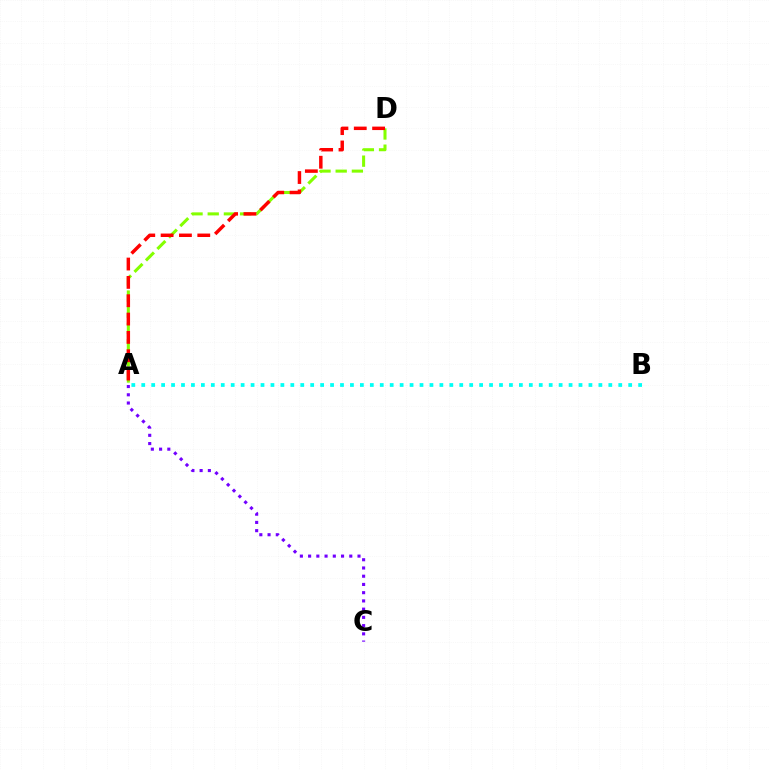{('A', 'B'): [{'color': '#00fff6', 'line_style': 'dotted', 'thickness': 2.7}], ('A', 'D'): [{'color': '#84ff00', 'line_style': 'dashed', 'thickness': 2.2}, {'color': '#ff0000', 'line_style': 'dashed', 'thickness': 2.49}], ('A', 'C'): [{'color': '#7200ff', 'line_style': 'dotted', 'thickness': 2.24}]}